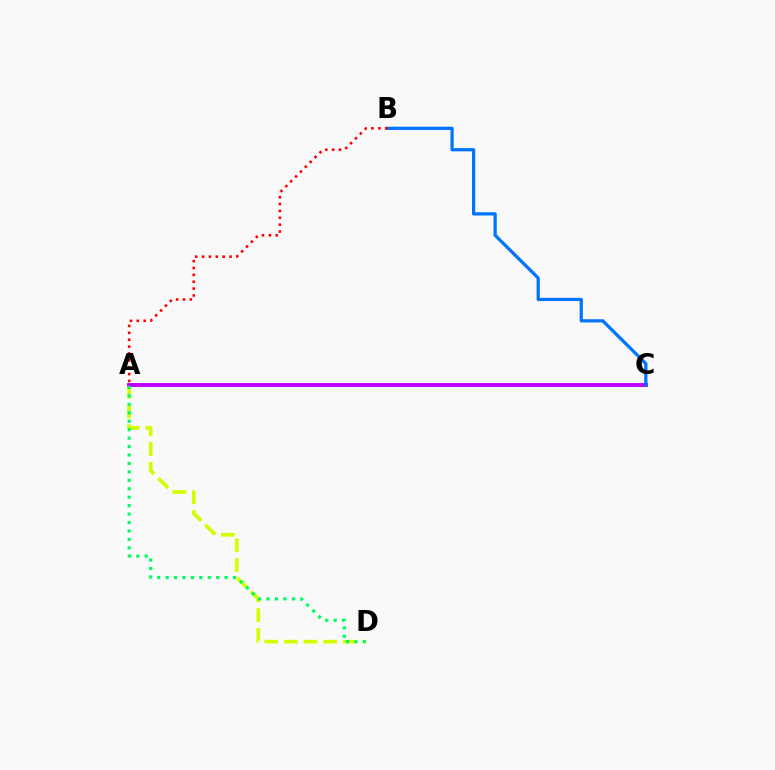{('A', 'D'): [{'color': '#d1ff00', 'line_style': 'dashed', 'thickness': 2.67}, {'color': '#00ff5c', 'line_style': 'dotted', 'thickness': 2.29}], ('A', 'C'): [{'color': '#b900ff', 'line_style': 'solid', 'thickness': 2.8}], ('B', 'C'): [{'color': '#0074ff', 'line_style': 'solid', 'thickness': 2.33}], ('A', 'B'): [{'color': '#ff0000', 'line_style': 'dotted', 'thickness': 1.87}]}